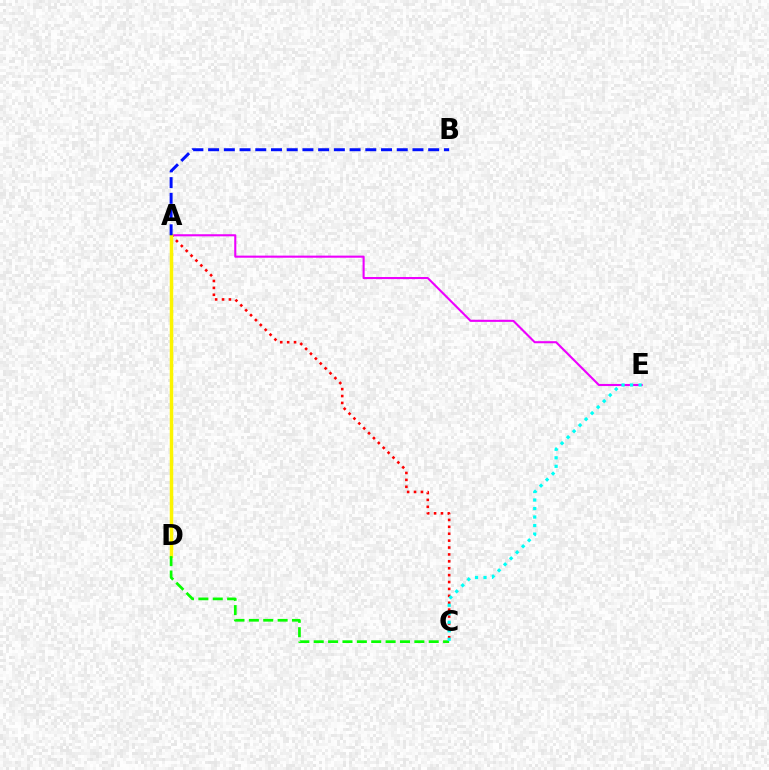{('A', 'E'): [{'color': '#ee00ff', 'line_style': 'solid', 'thickness': 1.51}], ('A', 'C'): [{'color': '#ff0000', 'line_style': 'dotted', 'thickness': 1.88}], ('A', 'D'): [{'color': '#fcf500', 'line_style': 'solid', 'thickness': 2.51}], ('C', 'D'): [{'color': '#08ff00', 'line_style': 'dashed', 'thickness': 1.95}], ('C', 'E'): [{'color': '#00fff6', 'line_style': 'dotted', 'thickness': 2.31}], ('A', 'B'): [{'color': '#0010ff', 'line_style': 'dashed', 'thickness': 2.14}]}